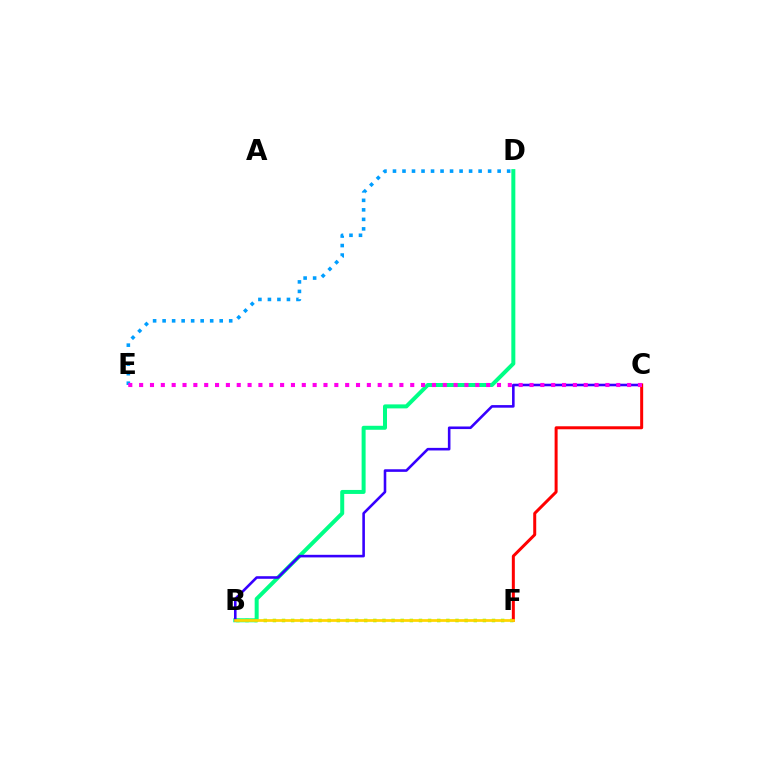{('B', 'F'): [{'color': '#4fff00', 'line_style': 'dotted', 'thickness': 2.48}, {'color': '#ffd500', 'line_style': 'solid', 'thickness': 1.97}], ('B', 'D'): [{'color': '#00ff86', 'line_style': 'solid', 'thickness': 2.88}], ('D', 'E'): [{'color': '#009eff', 'line_style': 'dotted', 'thickness': 2.58}], ('B', 'C'): [{'color': '#3700ff', 'line_style': 'solid', 'thickness': 1.86}], ('C', 'F'): [{'color': '#ff0000', 'line_style': 'solid', 'thickness': 2.16}], ('C', 'E'): [{'color': '#ff00ed', 'line_style': 'dotted', 'thickness': 2.95}]}